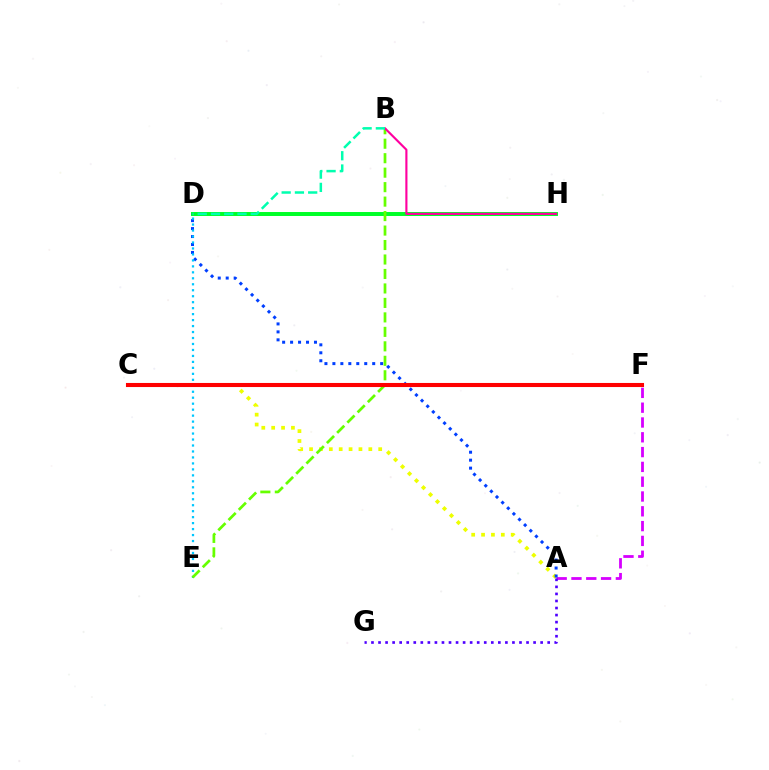{('C', 'F'): [{'color': '#ff8800', 'line_style': 'dotted', 'thickness': 1.63}, {'color': '#ff0000', 'line_style': 'solid', 'thickness': 2.93}], ('A', 'C'): [{'color': '#eeff00', 'line_style': 'dotted', 'thickness': 2.68}], ('D', 'H'): [{'color': '#00ff27', 'line_style': 'solid', 'thickness': 2.86}], ('A', 'F'): [{'color': '#d600ff', 'line_style': 'dashed', 'thickness': 2.01}], ('A', 'D'): [{'color': '#003fff', 'line_style': 'dotted', 'thickness': 2.16}], ('D', 'E'): [{'color': '#00c7ff', 'line_style': 'dotted', 'thickness': 1.62}], ('B', 'E'): [{'color': '#66ff00', 'line_style': 'dashed', 'thickness': 1.97}], ('A', 'G'): [{'color': '#4f00ff', 'line_style': 'dotted', 'thickness': 1.92}], ('B', 'H'): [{'color': '#ff00a0', 'line_style': 'solid', 'thickness': 1.54}], ('B', 'D'): [{'color': '#00ffaf', 'line_style': 'dashed', 'thickness': 1.8}]}